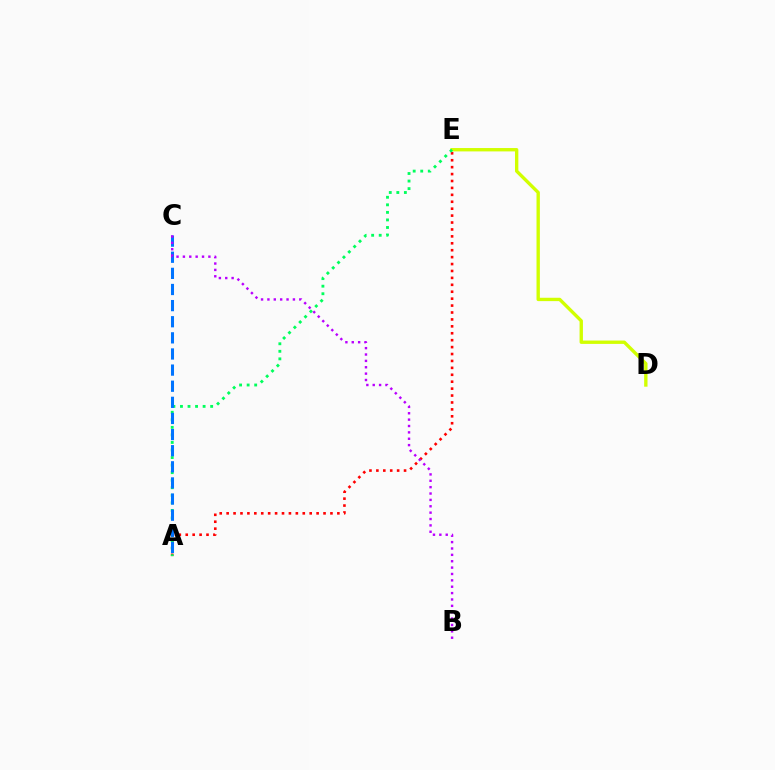{('A', 'E'): [{'color': '#ff0000', 'line_style': 'dotted', 'thickness': 1.88}, {'color': '#00ff5c', 'line_style': 'dotted', 'thickness': 2.05}], ('D', 'E'): [{'color': '#d1ff00', 'line_style': 'solid', 'thickness': 2.42}], ('A', 'C'): [{'color': '#0074ff', 'line_style': 'dashed', 'thickness': 2.19}], ('B', 'C'): [{'color': '#b900ff', 'line_style': 'dotted', 'thickness': 1.73}]}